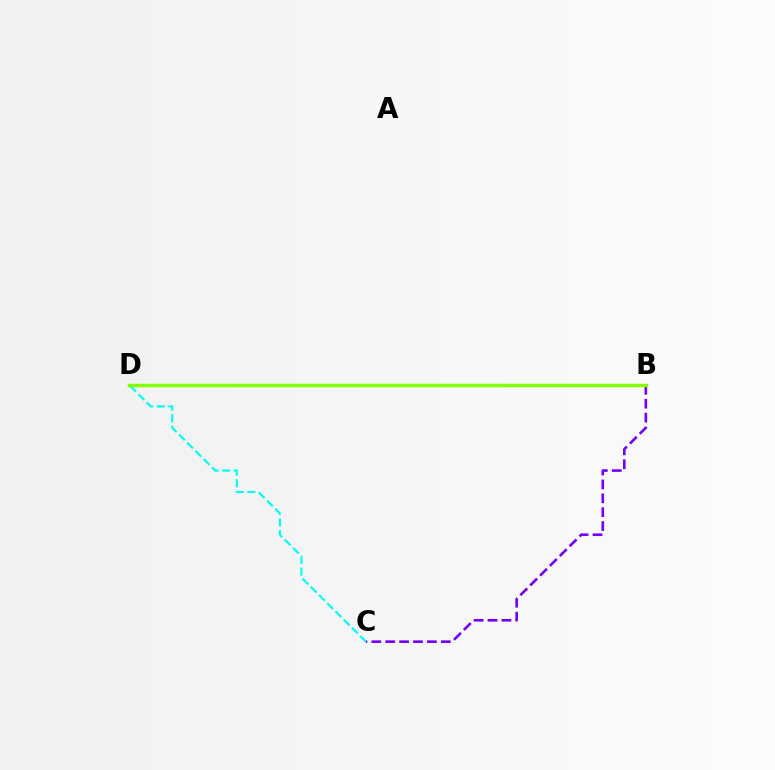{('B', 'C'): [{'color': '#7200ff', 'line_style': 'dashed', 'thickness': 1.89}], ('B', 'D'): [{'color': '#ff0000', 'line_style': 'solid', 'thickness': 1.93}, {'color': '#84ff00', 'line_style': 'solid', 'thickness': 2.49}], ('C', 'D'): [{'color': '#00fff6', 'line_style': 'dashed', 'thickness': 1.58}]}